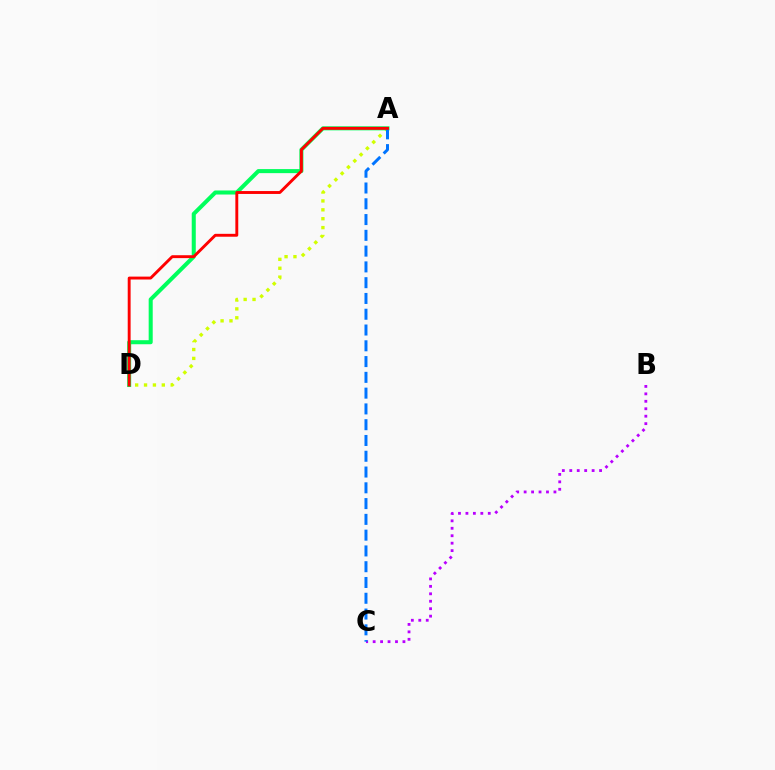{('B', 'C'): [{'color': '#b900ff', 'line_style': 'dotted', 'thickness': 2.02}], ('A', 'D'): [{'color': '#d1ff00', 'line_style': 'dotted', 'thickness': 2.42}, {'color': '#00ff5c', 'line_style': 'solid', 'thickness': 2.91}, {'color': '#ff0000', 'line_style': 'solid', 'thickness': 2.09}], ('A', 'C'): [{'color': '#0074ff', 'line_style': 'dashed', 'thickness': 2.14}]}